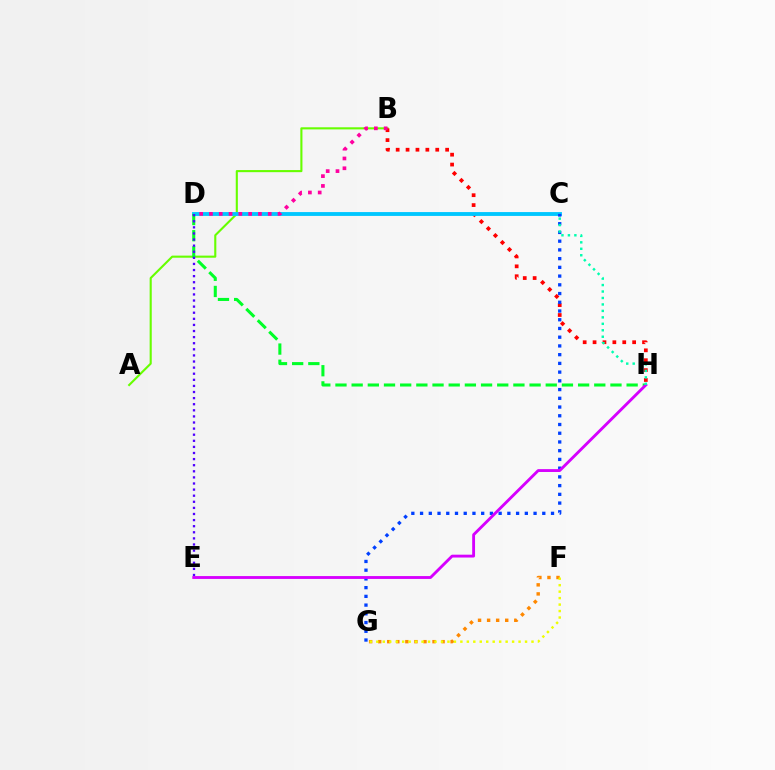{('A', 'B'): [{'color': '#66ff00', 'line_style': 'solid', 'thickness': 1.52}], ('B', 'H'): [{'color': '#ff0000', 'line_style': 'dotted', 'thickness': 2.69}], ('C', 'D'): [{'color': '#00c7ff', 'line_style': 'solid', 'thickness': 2.77}], ('C', 'G'): [{'color': '#003fff', 'line_style': 'dotted', 'thickness': 2.37}], ('F', 'G'): [{'color': '#ff8800', 'line_style': 'dotted', 'thickness': 2.46}, {'color': '#eeff00', 'line_style': 'dotted', 'thickness': 1.76}], ('D', 'H'): [{'color': '#00ff27', 'line_style': 'dashed', 'thickness': 2.2}], ('D', 'E'): [{'color': '#4f00ff', 'line_style': 'dotted', 'thickness': 1.66}], ('B', 'D'): [{'color': '#ff00a0', 'line_style': 'dotted', 'thickness': 2.66}], ('E', 'H'): [{'color': '#d600ff', 'line_style': 'solid', 'thickness': 2.06}], ('C', 'H'): [{'color': '#00ffaf', 'line_style': 'dotted', 'thickness': 1.76}]}